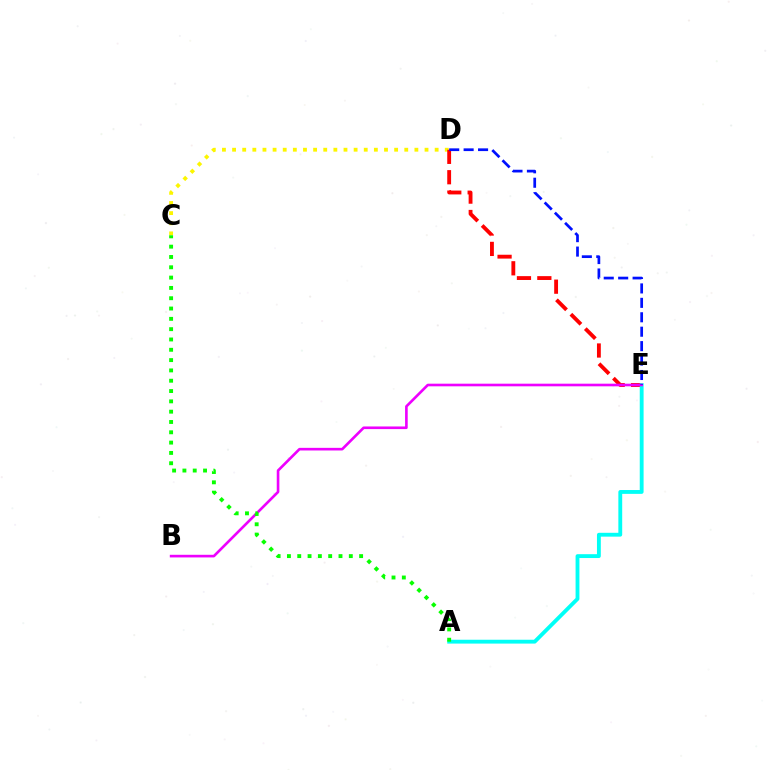{('C', 'D'): [{'color': '#fcf500', 'line_style': 'dotted', 'thickness': 2.75}], ('D', 'E'): [{'color': '#ff0000', 'line_style': 'dashed', 'thickness': 2.77}, {'color': '#0010ff', 'line_style': 'dashed', 'thickness': 1.96}], ('A', 'E'): [{'color': '#00fff6', 'line_style': 'solid', 'thickness': 2.77}], ('B', 'E'): [{'color': '#ee00ff', 'line_style': 'solid', 'thickness': 1.9}], ('A', 'C'): [{'color': '#08ff00', 'line_style': 'dotted', 'thickness': 2.8}]}